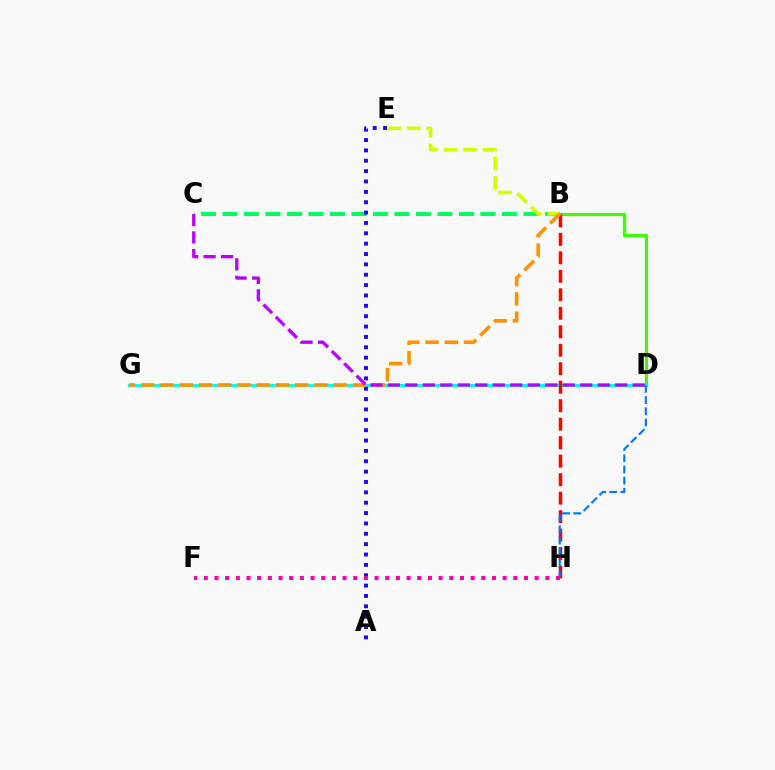{('B', 'C'): [{'color': '#00ff5c', 'line_style': 'dashed', 'thickness': 2.92}], ('B', 'D'): [{'color': '#3dff00', 'line_style': 'solid', 'thickness': 2.36}], ('D', 'G'): [{'color': '#00fff6', 'line_style': 'solid', 'thickness': 2.28}], ('B', 'H'): [{'color': '#ff0000', 'line_style': 'dashed', 'thickness': 2.51}], ('B', 'E'): [{'color': '#d1ff00', 'line_style': 'dashed', 'thickness': 2.64}], ('A', 'E'): [{'color': '#2500ff', 'line_style': 'dotted', 'thickness': 2.82}], ('B', 'G'): [{'color': '#ff9400', 'line_style': 'dashed', 'thickness': 2.61}], ('C', 'D'): [{'color': '#b900ff', 'line_style': 'dashed', 'thickness': 2.38}], ('D', 'H'): [{'color': '#0074ff', 'line_style': 'dashed', 'thickness': 1.52}], ('F', 'H'): [{'color': '#ff00ac', 'line_style': 'dotted', 'thickness': 2.9}]}